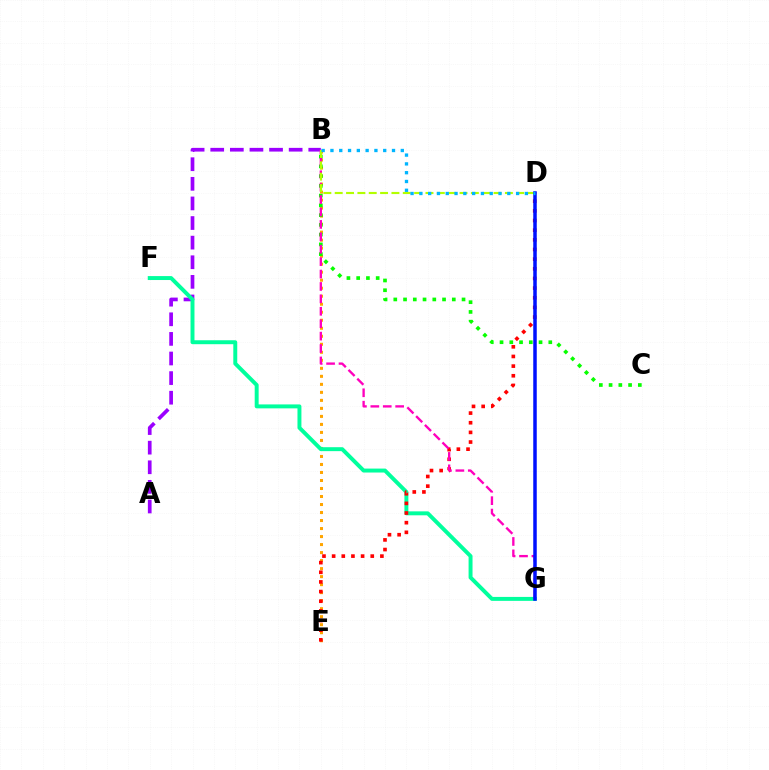{('B', 'E'): [{'color': '#ffa500', 'line_style': 'dotted', 'thickness': 2.18}], ('A', 'B'): [{'color': '#9b00ff', 'line_style': 'dashed', 'thickness': 2.66}], ('F', 'G'): [{'color': '#00ff9d', 'line_style': 'solid', 'thickness': 2.84}], ('D', 'E'): [{'color': '#ff0000', 'line_style': 'dotted', 'thickness': 2.62}], ('B', 'C'): [{'color': '#08ff00', 'line_style': 'dotted', 'thickness': 2.65}], ('B', 'G'): [{'color': '#ff00bd', 'line_style': 'dashed', 'thickness': 1.69}], ('B', 'D'): [{'color': '#b3ff00', 'line_style': 'dashed', 'thickness': 1.54}, {'color': '#00b5ff', 'line_style': 'dotted', 'thickness': 2.39}], ('D', 'G'): [{'color': '#0010ff', 'line_style': 'solid', 'thickness': 2.52}]}